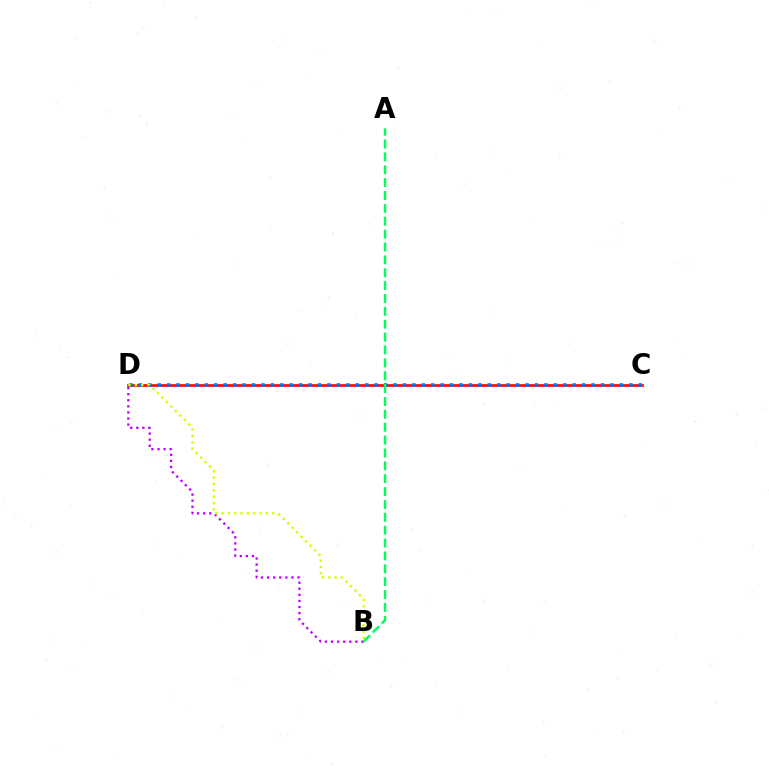{('C', 'D'): [{'color': '#ff0000', 'line_style': 'solid', 'thickness': 1.93}, {'color': '#0074ff', 'line_style': 'dotted', 'thickness': 2.56}], ('B', 'D'): [{'color': '#b900ff', 'line_style': 'dotted', 'thickness': 1.65}, {'color': '#d1ff00', 'line_style': 'dotted', 'thickness': 1.72}], ('A', 'B'): [{'color': '#00ff5c', 'line_style': 'dashed', 'thickness': 1.75}]}